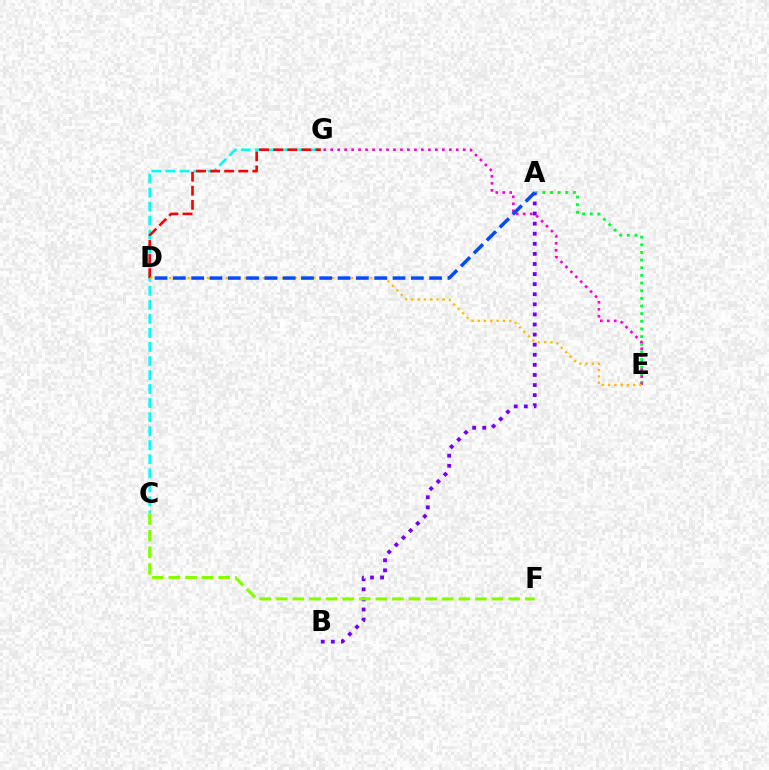{('A', 'E'): [{'color': '#00ff39', 'line_style': 'dotted', 'thickness': 2.08}], ('A', 'B'): [{'color': '#7200ff', 'line_style': 'dotted', 'thickness': 2.74}], ('C', 'G'): [{'color': '#00fff6', 'line_style': 'dashed', 'thickness': 1.91}], ('C', 'F'): [{'color': '#84ff00', 'line_style': 'dashed', 'thickness': 2.26}], ('D', 'G'): [{'color': '#ff0000', 'line_style': 'dashed', 'thickness': 1.91}], ('E', 'G'): [{'color': '#ff00cf', 'line_style': 'dotted', 'thickness': 1.9}], ('D', 'E'): [{'color': '#ffbd00', 'line_style': 'dotted', 'thickness': 1.71}], ('A', 'D'): [{'color': '#004bff', 'line_style': 'dashed', 'thickness': 2.49}]}